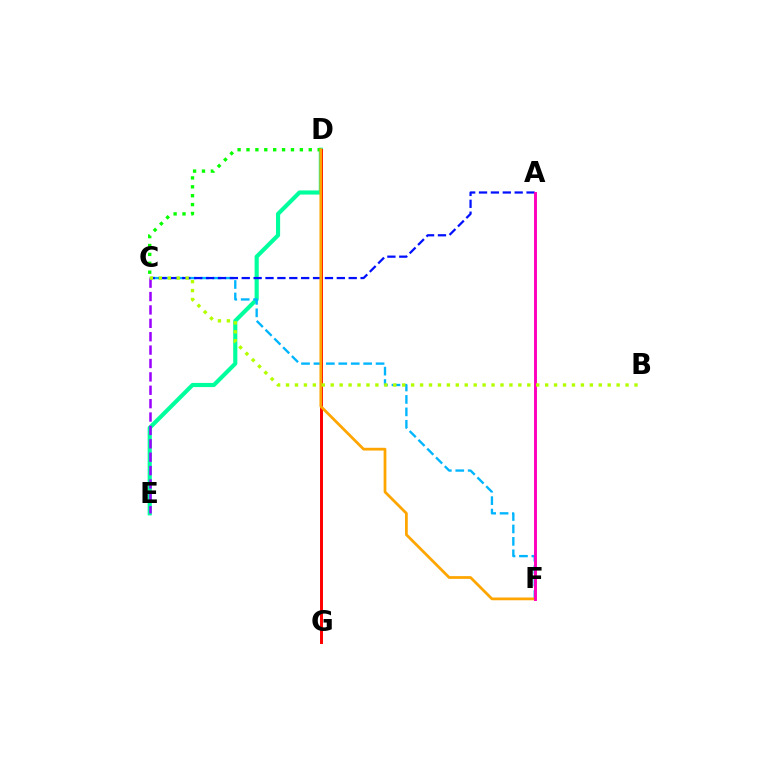{('D', 'E'): [{'color': '#00ff9d', 'line_style': 'solid', 'thickness': 2.98}], ('C', 'F'): [{'color': '#00b5ff', 'line_style': 'dashed', 'thickness': 1.69}], ('D', 'G'): [{'color': '#ff0000', 'line_style': 'solid', 'thickness': 2.13}], ('A', 'C'): [{'color': '#0010ff', 'line_style': 'dashed', 'thickness': 1.61}], ('C', 'E'): [{'color': '#9b00ff', 'line_style': 'dashed', 'thickness': 1.82}], ('C', 'D'): [{'color': '#08ff00', 'line_style': 'dotted', 'thickness': 2.42}], ('D', 'F'): [{'color': '#ffa500', 'line_style': 'solid', 'thickness': 1.98}], ('A', 'F'): [{'color': '#ff00bd', 'line_style': 'solid', 'thickness': 2.1}], ('B', 'C'): [{'color': '#b3ff00', 'line_style': 'dotted', 'thickness': 2.43}]}